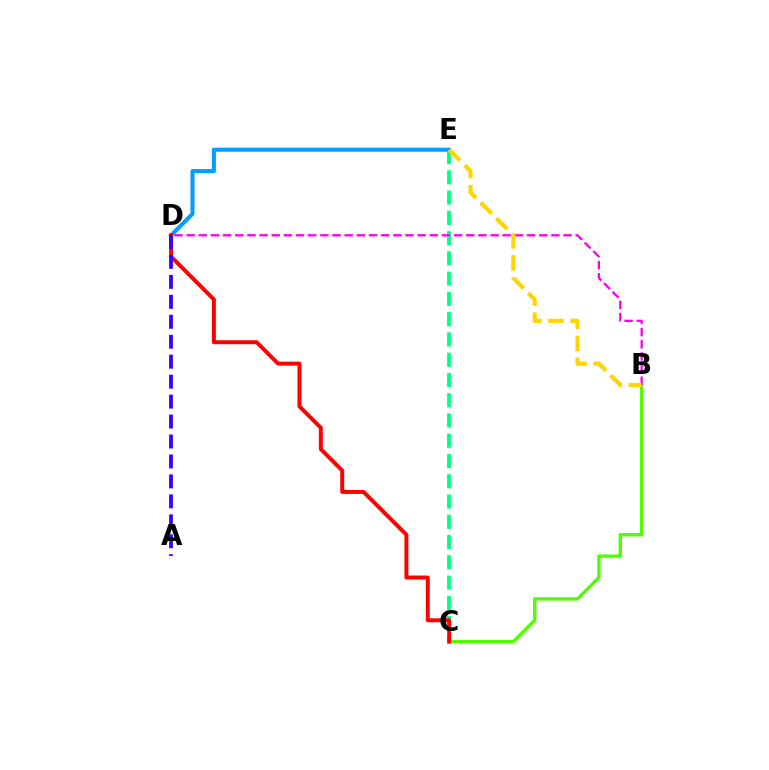{('C', 'E'): [{'color': '#00ff86', 'line_style': 'dashed', 'thickness': 2.75}], ('B', 'C'): [{'color': '#4fff00', 'line_style': 'solid', 'thickness': 2.4}], ('B', 'D'): [{'color': '#ff00ed', 'line_style': 'dashed', 'thickness': 1.65}], ('D', 'E'): [{'color': '#009eff', 'line_style': 'solid', 'thickness': 2.93}], ('B', 'E'): [{'color': '#ffd500', 'line_style': 'dashed', 'thickness': 2.99}], ('C', 'D'): [{'color': '#ff0000', 'line_style': 'solid', 'thickness': 2.84}], ('A', 'D'): [{'color': '#3700ff', 'line_style': 'dashed', 'thickness': 2.71}]}